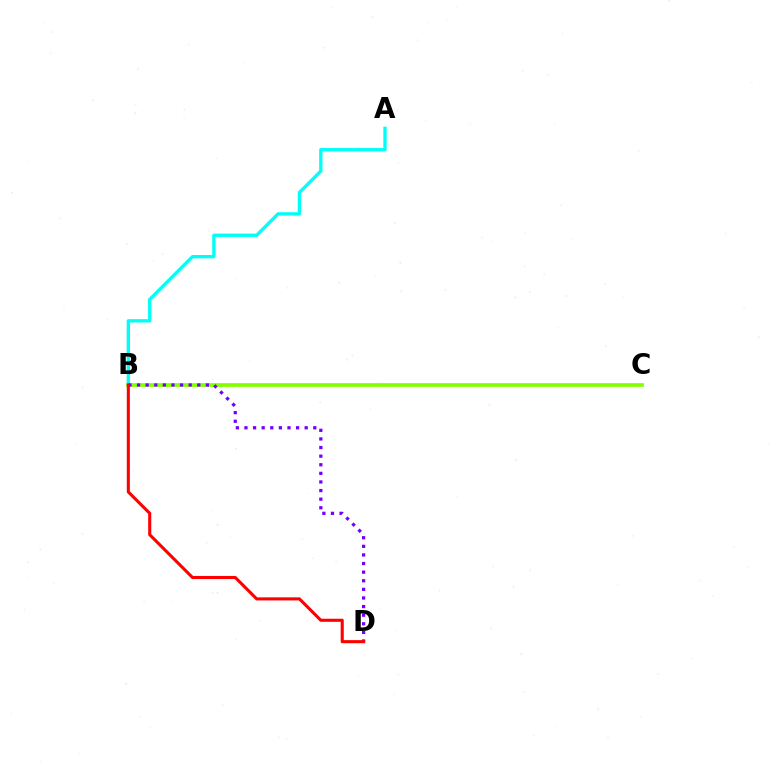{('A', 'B'): [{'color': '#00fff6', 'line_style': 'solid', 'thickness': 2.41}], ('B', 'C'): [{'color': '#84ff00', 'line_style': 'solid', 'thickness': 2.68}], ('B', 'D'): [{'color': '#7200ff', 'line_style': 'dotted', 'thickness': 2.34}, {'color': '#ff0000', 'line_style': 'solid', 'thickness': 2.22}]}